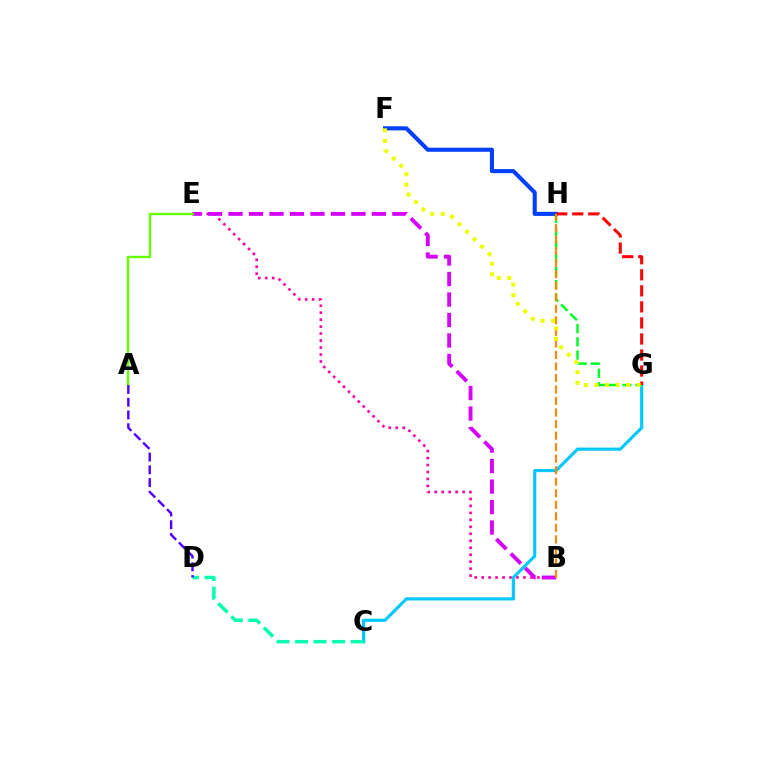{('B', 'E'): [{'color': '#ff00a0', 'line_style': 'dotted', 'thickness': 1.89}, {'color': '#d600ff', 'line_style': 'dashed', 'thickness': 2.78}], ('F', 'H'): [{'color': '#003fff', 'line_style': 'solid', 'thickness': 2.93}], ('C', 'G'): [{'color': '#00c7ff', 'line_style': 'solid', 'thickness': 2.27}], ('G', 'H'): [{'color': '#00ff27', 'line_style': 'dashed', 'thickness': 1.8}, {'color': '#ff0000', 'line_style': 'dashed', 'thickness': 2.18}], ('A', 'E'): [{'color': '#66ff00', 'line_style': 'solid', 'thickness': 1.71}], ('C', 'D'): [{'color': '#00ffaf', 'line_style': 'dashed', 'thickness': 2.52}], ('B', 'H'): [{'color': '#ff8800', 'line_style': 'dashed', 'thickness': 1.57}], ('F', 'G'): [{'color': '#eeff00', 'line_style': 'dotted', 'thickness': 2.87}], ('A', 'D'): [{'color': '#4f00ff', 'line_style': 'dashed', 'thickness': 1.73}]}